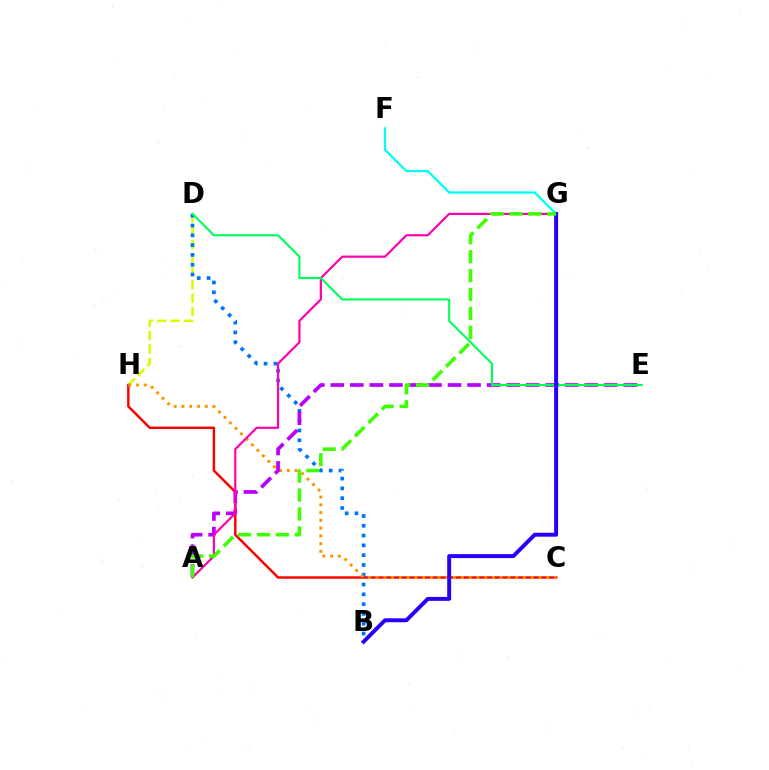{('F', 'G'): [{'color': '#00fff6', 'line_style': 'solid', 'thickness': 1.65}], ('D', 'H'): [{'color': '#d1ff00', 'line_style': 'dashed', 'thickness': 1.82}], ('C', 'H'): [{'color': '#ff0000', 'line_style': 'solid', 'thickness': 1.76}, {'color': '#ff9400', 'line_style': 'dotted', 'thickness': 2.11}], ('B', 'D'): [{'color': '#0074ff', 'line_style': 'dotted', 'thickness': 2.66}], ('A', 'E'): [{'color': '#b900ff', 'line_style': 'dashed', 'thickness': 2.65}], ('A', 'G'): [{'color': '#ff00ac', 'line_style': 'solid', 'thickness': 1.58}, {'color': '#3dff00', 'line_style': 'dashed', 'thickness': 2.57}], ('D', 'E'): [{'color': '#00ff5c', 'line_style': 'solid', 'thickness': 1.52}], ('B', 'G'): [{'color': '#2500ff', 'line_style': 'solid', 'thickness': 2.84}]}